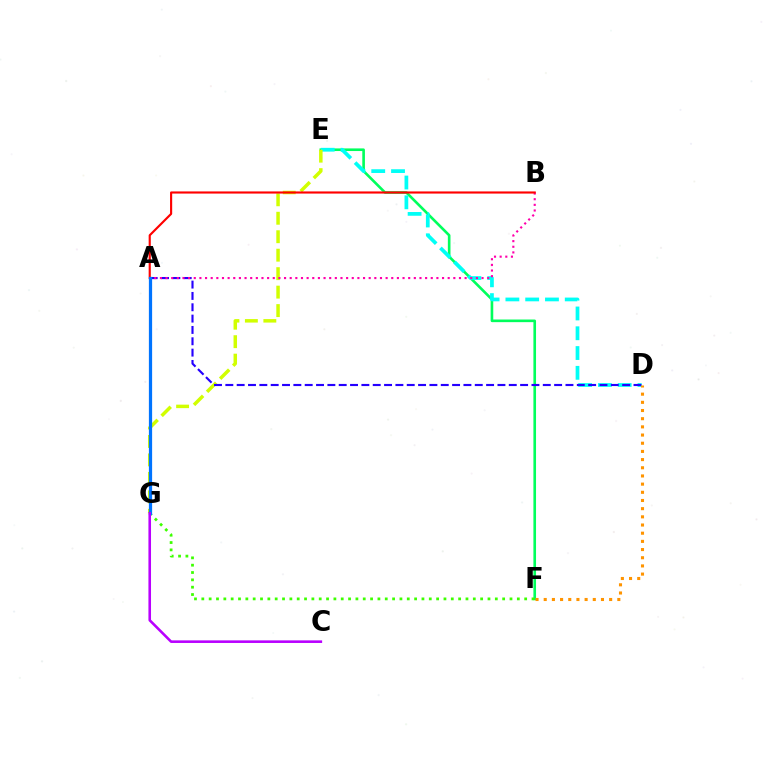{('E', 'F'): [{'color': '#00ff5c', 'line_style': 'solid', 'thickness': 1.89}], ('F', 'G'): [{'color': '#3dff00', 'line_style': 'dotted', 'thickness': 1.99}], ('D', 'E'): [{'color': '#00fff6', 'line_style': 'dashed', 'thickness': 2.69}], ('E', 'G'): [{'color': '#d1ff00', 'line_style': 'dashed', 'thickness': 2.51}], ('A', 'D'): [{'color': '#2500ff', 'line_style': 'dashed', 'thickness': 1.54}], ('A', 'B'): [{'color': '#ff00ac', 'line_style': 'dotted', 'thickness': 1.53}, {'color': '#ff0000', 'line_style': 'solid', 'thickness': 1.54}], ('A', 'G'): [{'color': '#0074ff', 'line_style': 'solid', 'thickness': 2.33}], ('C', 'G'): [{'color': '#b900ff', 'line_style': 'solid', 'thickness': 1.86}], ('D', 'F'): [{'color': '#ff9400', 'line_style': 'dotted', 'thickness': 2.22}]}